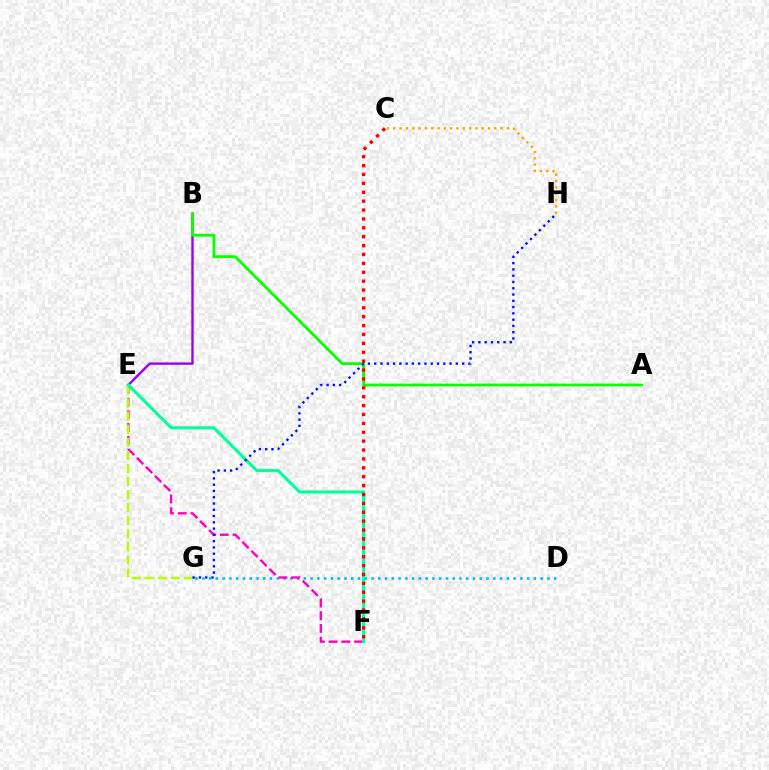{('B', 'E'): [{'color': '#9b00ff', 'line_style': 'solid', 'thickness': 1.73}], ('D', 'G'): [{'color': '#00b5ff', 'line_style': 'dotted', 'thickness': 1.84}], ('E', 'F'): [{'color': '#ff00bd', 'line_style': 'dashed', 'thickness': 1.73}, {'color': '#00ff9d', 'line_style': 'solid', 'thickness': 2.21}], ('C', 'H'): [{'color': '#ffa500', 'line_style': 'dotted', 'thickness': 1.72}], ('A', 'B'): [{'color': '#08ff00', 'line_style': 'solid', 'thickness': 2.0}], ('E', 'G'): [{'color': '#b3ff00', 'line_style': 'dashed', 'thickness': 1.78}], ('C', 'F'): [{'color': '#ff0000', 'line_style': 'dotted', 'thickness': 2.42}], ('G', 'H'): [{'color': '#0010ff', 'line_style': 'dotted', 'thickness': 1.71}]}